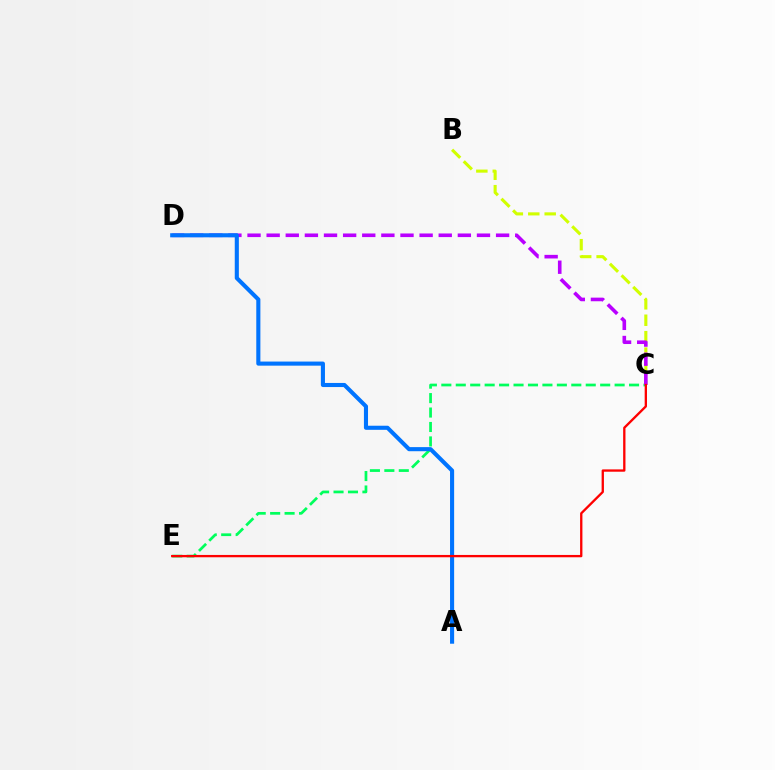{('B', 'C'): [{'color': '#d1ff00', 'line_style': 'dashed', 'thickness': 2.23}], ('C', 'E'): [{'color': '#00ff5c', 'line_style': 'dashed', 'thickness': 1.96}, {'color': '#ff0000', 'line_style': 'solid', 'thickness': 1.67}], ('C', 'D'): [{'color': '#b900ff', 'line_style': 'dashed', 'thickness': 2.6}], ('A', 'D'): [{'color': '#0074ff', 'line_style': 'solid', 'thickness': 2.95}]}